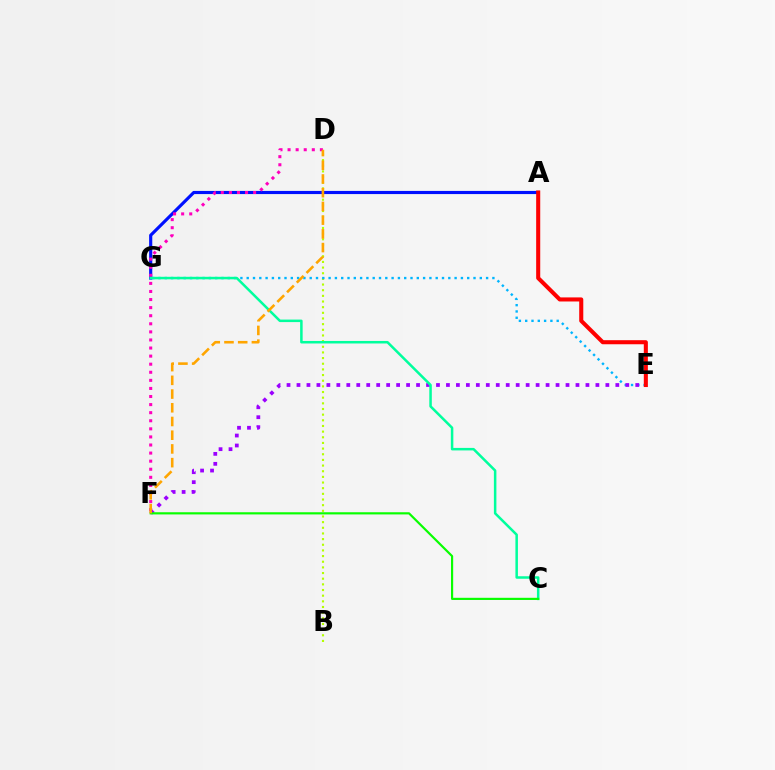{('B', 'D'): [{'color': '#b3ff00', 'line_style': 'dotted', 'thickness': 1.54}], ('A', 'G'): [{'color': '#0010ff', 'line_style': 'solid', 'thickness': 2.27}], ('E', 'G'): [{'color': '#00b5ff', 'line_style': 'dotted', 'thickness': 1.71}], ('E', 'F'): [{'color': '#9b00ff', 'line_style': 'dotted', 'thickness': 2.71}], ('D', 'F'): [{'color': '#ff00bd', 'line_style': 'dotted', 'thickness': 2.2}, {'color': '#ffa500', 'line_style': 'dashed', 'thickness': 1.86}], ('C', 'G'): [{'color': '#00ff9d', 'line_style': 'solid', 'thickness': 1.81}], ('A', 'E'): [{'color': '#ff0000', 'line_style': 'solid', 'thickness': 2.93}], ('C', 'F'): [{'color': '#08ff00', 'line_style': 'solid', 'thickness': 1.57}]}